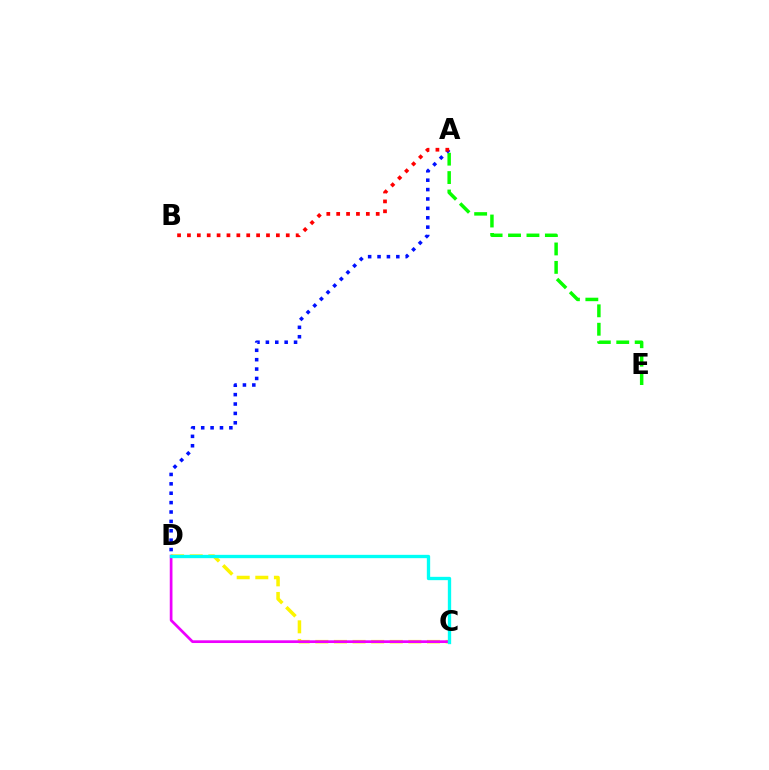{('A', 'E'): [{'color': '#08ff00', 'line_style': 'dashed', 'thickness': 2.5}], ('C', 'D'): [{'color': '#fcf500', 'line_style': 'dashed', 'thickness': 2.53}, {'color': '#ee00ff', 'line_style': 'solid', 'thickness': 1.96}, {'color': '#00fff6', 'line_style': 'solid', 'thickness': 2.39}], ('A', 'D'): [{'color': '#0010ff', 'line_style': 'dotted', 'thickness': 2.55}], ('A', 'B'): [{'color': '#ff0000', 'line_style': 'dotted', 'thickness': 2.68}]}